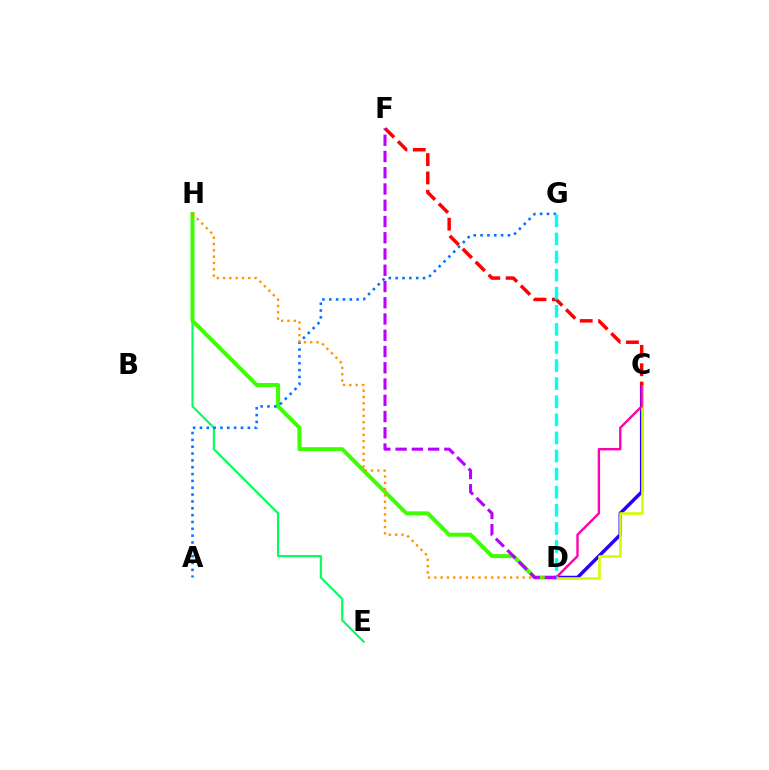{('C', 'D'): [{'color': '#2500ff', 'line_style': 'solid', 'thickness': 2.51}, {'color': '#d1ff00', 'line_style': 'solid', 'thickness': 1.88}, {'color': '#ff00ac', 'line_style': 'solid', 'thickness': 1.71}], ('E', 'H'): [{'color': '#00ff5c', 'line_style': 'solid', 'thickness': 1.54}], ('D', 'H'): [{'color': '#3dff00', 'line_style': 'solid', 'thickness': 2.87}, {'color': '#ff9400', 'line_style': 'dotted', 'thickness': 1.71}], ('A', 'G'): [{'color': '#0074ff', 'line_style': 'dotted', 'thickness': 1.86}], ('C', 'F'): [{'color': '#ff0000', 'line_style': 'dashed', 'thickness': 2.49}], ('D', 'G'): [{'color': '#00fff6', 'line_style': 'dashed', 'thickness': 2.46}], ('D', 'F'): [{'color': '#b900ff', 'line_style': 'dashed', 'thickness': 2.21}]}